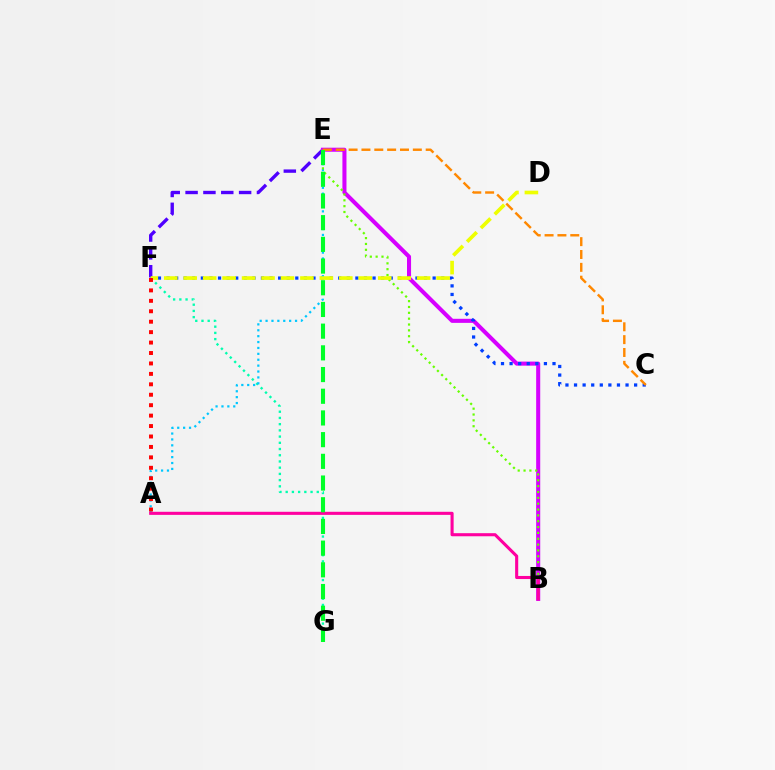{('F', 'G'): [{'color': '#00ffaf', 'line_style': 'dotted', 'thickness': 1.69}], ('E', 'F'): [{'color': '#4f00ff', 'line_style': 'dashed', 'thickness': 2.42}], ('B', 'E'): [{'color': '#d600ff', 'line_style': 'solid', 'thickness': 2.92}, {'color': '#66ff00', 'line_style': 'dotted', 'thickness': 1.59}], ('C', 'F'): [{'color': '#003fff', 'line_style': 'dotted', 'thickness': 2.33}], ('A', 'E'): [{'color': '#00c7ff', 'line_style': 'dotted', 'thickness': 1.6}], ('D', 'F'): [{'color': '#eeff00', 'line_style': 'dashed', 'thickness': 2.64}], ('C', 'E'): [{'color': '#ff8800', 'line_style': 'dashed', 'thickness': 1.75}], ('A', 'F'): [{'color': '#ff0000', 'line_style': 'dotted', 'thickness': 2.84}], ('A', 'B'): [{'color': '#ff00a0', 'line_style': 'solid', 'thickness': 2.22}], ('E', 'G'): [{'color': '#00ff27', 'line_style': 'dashed', 'thickness': 2.95}]}